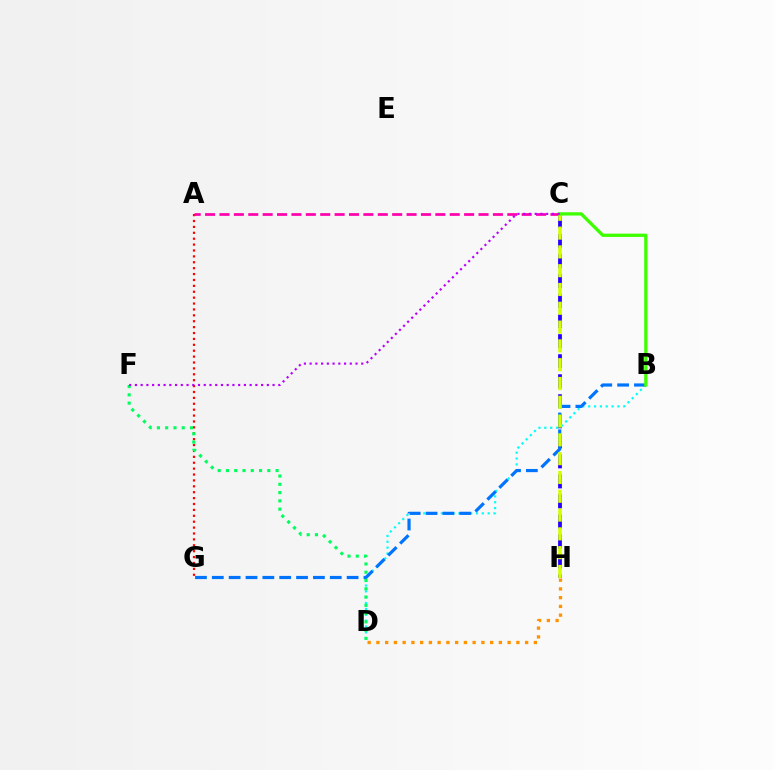{('C', 'H'): [{'color': '#2500ff', 'line_style': 'dashed', 'thickness': 2.72}, {'color': '#d1ff00', 'line_style': 'dashed', 'thickness': 2.55}], ('A', 'G'): [{'color': '#ff0000', 'line_style': 'dotted', 'thickness': 1.6}], ('B', 'D'): [{'color': '#00fff6', 'line_style': 'dotted', 'thickness': 1.59}], ('B', 'G'): [{'color': '#0074ff', 'line_style': 'dashed', 'thickness': 2.29}], ('A', 'C'): [{'color': '#ff00ac', 'line_style': 'dashed', 'thickness': 1.96}], ('D', 'H'): [{'color': '#ff9400', 'line_style': 'dotted', 'thickness': 2.38}], ('D', 'F'): [{'color': '#00ff5c', 'line_style': 'dotted', 'thickness': 2.25}], ('B', 'C'): [{'color': '#3dff00', 'line_style': 'solid', 'thickness': 2.36}], ('C', 'F'): [{'color': '#b900ff', 'line_style': 'dotted', 'thickness': 1.56}]}